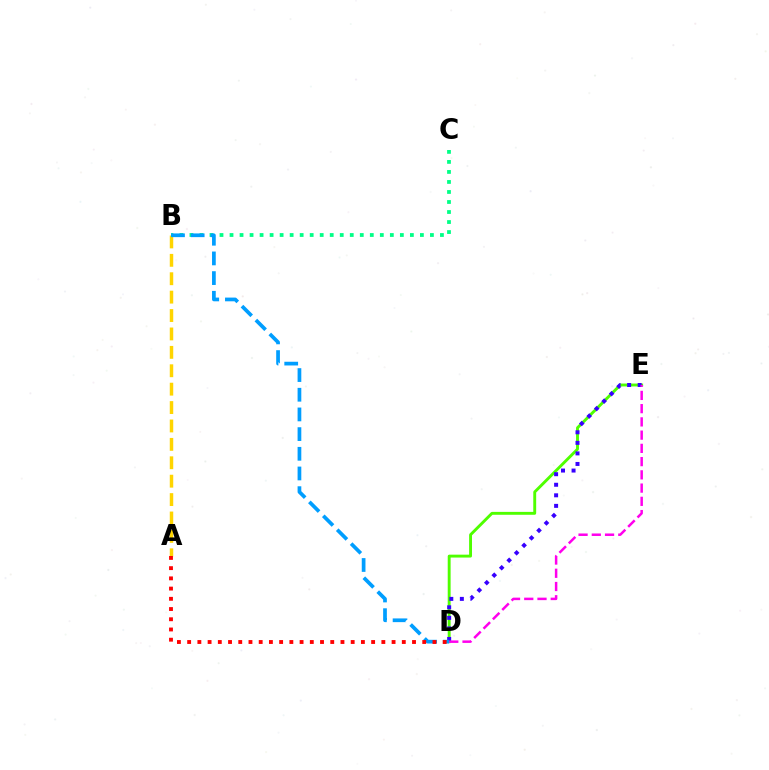{('D', 'E'): [{'color': '#4fff00', 'line_style': 'solid', 'thickness': 2.09}, {'color': '#3700ff', 'line_style': 'dotted', 'thickness': 2.87}, {'color': '#ff00ed', 'line_style': 'dashed', 'thickness': 1.8}], ('A', 'B'): [{'color': '#ffd500', 'line_style': 'dashed', 'thickness': 2.5}], ('B', 'C'): [{'color': '#00ff86', 'line_style': 'dotted', 'thickness': 2.72}], ('B', 'D'): [{'color': '#009eff', 'line_style': 'dashed', 'thickness': 2.67}], ('A', 'D'): [{'color': '#ff0000', 'line_style': 'dotted', 'thickness': 2.78}]}